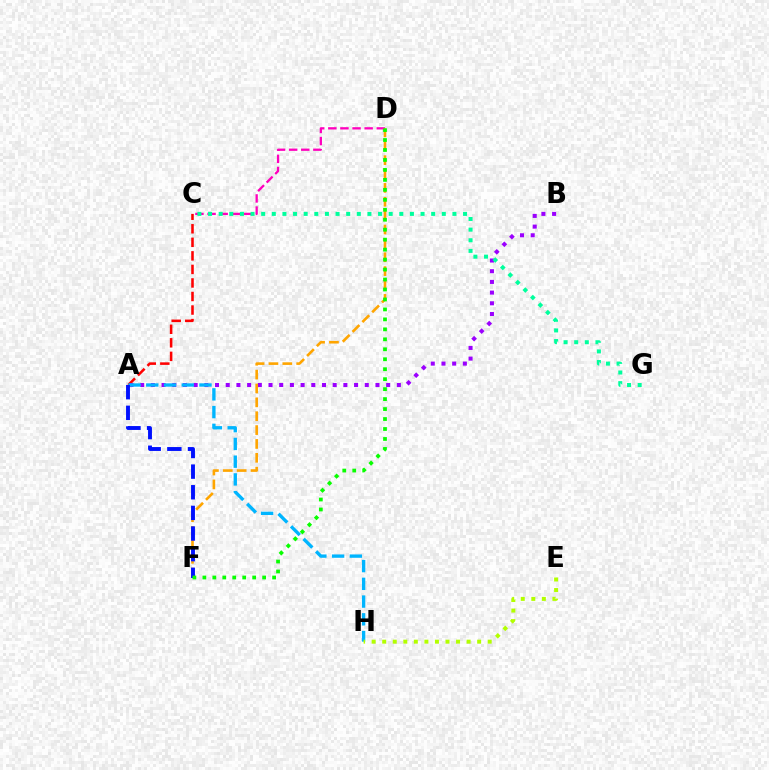{('A', 'C'): [{'color': '#ff0000', 'line_style': 'dashed', 'thickness': 1.84}], ('C', 'D'): [{'color': '#ff00bd', 'line_style': 'dashed', 'thickness': 1.65}], ('A', 'B'): [{'color': '#9b00ff', 'line_style': 'dotted', 'thickness': 2.91}], ('A', 'H'): [{'color': '#00b5ff', 'line_style': 'dashed', 'thickness': 2.41}], ('E', 'H'): [{'color': '#b3ff00', 'line_style': 'dotted', 'thickness': 2.87}], ('C', 'G'): [{'color': '#00ff9d', 'line_style': 'dotted', 'thickness': 2.89}], ('D', 'F'): [{'color': '#ffa500', 'line_style': 'dashed', 'thickness': 1.88}, {'color': '#08ff00', 'line_style': 'dotted', 'thickness': 2.71}], ('A', 'F'): [{'color': '#0010ff', 'line_style': 'dashed', 'thickness': 2.8}]}